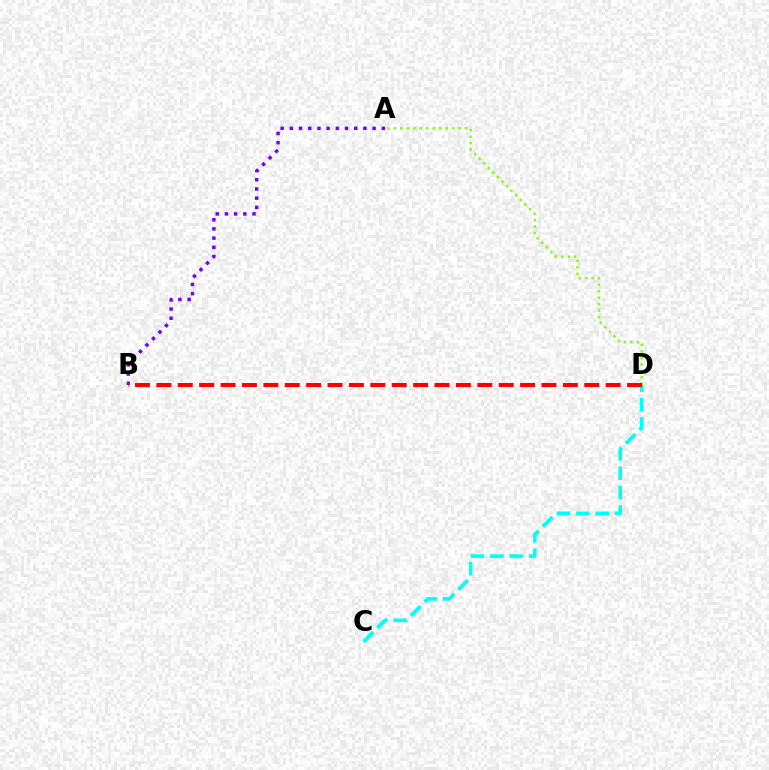{('A', 'D'): [{'color': '#84ff00', 'line_style': 'dotted', 'thickness': 1.76}], ('C', 'D'): [{'color': '#00fff6', 'line_style': 'dashed', 'thickness': 2.63}], ('A', 'B'): [{'color': '#7200ff', 'line_style': 'dotted', 'thickness': 2.5}], ('B', 'D'): [{'color': '#ff0000', 'line_style': 'dashed', 'thickness': 2.91}]}